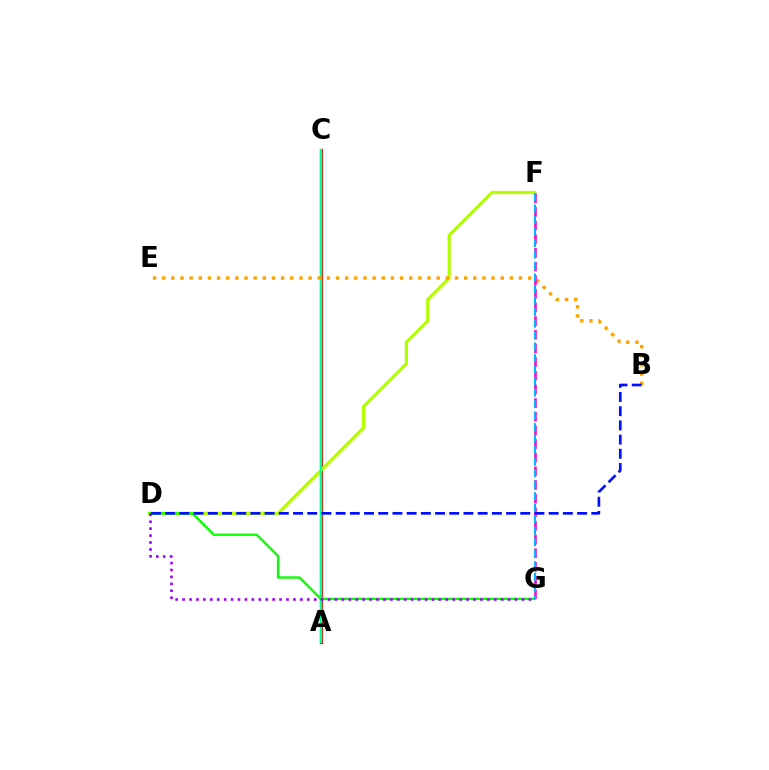{('A', 'C'): [{'color': '#ff0000', 'line_style': 'solid', 'thickness': 2.3}, {'color': '#00ff9d', 'line_style': 'solid', 'thickness': 1.73}], ('D', 'F'): [{'color': '#b3ff00', 'line_style': 'solid', 'thickness': 2.31}], ('D', 'G'): [{'color': '#08ff00', 'line_style': 'solid', 'thickness': 1.69}, {'color': '#9b00ff', 'line_style': 'dotted', 'thickness': 1.88}], ('B', 'E'): [{'color': '#ffa500', 'line_style': 'dotted', 'thickness': 2.49}], ('F', 'G'): [{'color': '#ff00bd', 'line_style': 'dashed', 'thickness': 1.85}, {'color': '#00b5ff', 'line_style': 'dashed', 'thickness': 1.56}], ('B', 'D'): [{'color': '#0010ff', 'line_style': 'dashed', 'thickness': 1.93}]}